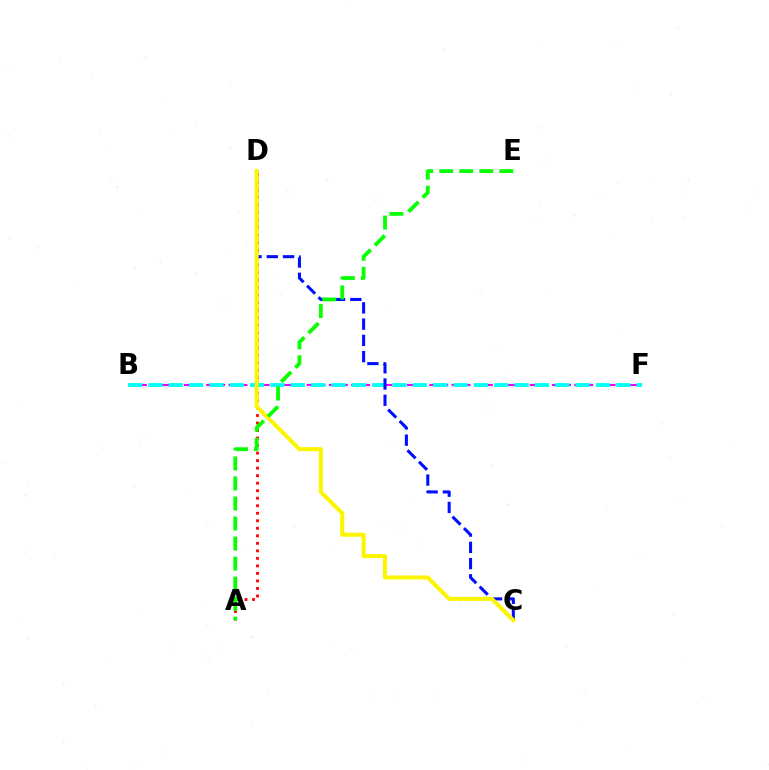{('A', 'D'): [{'color': '#ff0000', 'line_style': 'dotted', 'thickness': 2.04}], ('B', 'F'): [{'color': '#ee00ff', 'line_style': 'dashed', 'thickness': 1.52}, {'color': '#00fff6', 'line_style': 'dashed', 'thickness': 2.76}], ('C', 'D'): [{'color': '#0010ff', 'line_style': 'dashed', 'thickness': 2.21}, {'color': '#fcf500', 'line_style': 'solid', 'thickness': 2.9}], ('A', 'E'): [{'color': '#08ff00', 'line_style': 'dashed', 'thickness': 2.72}]}